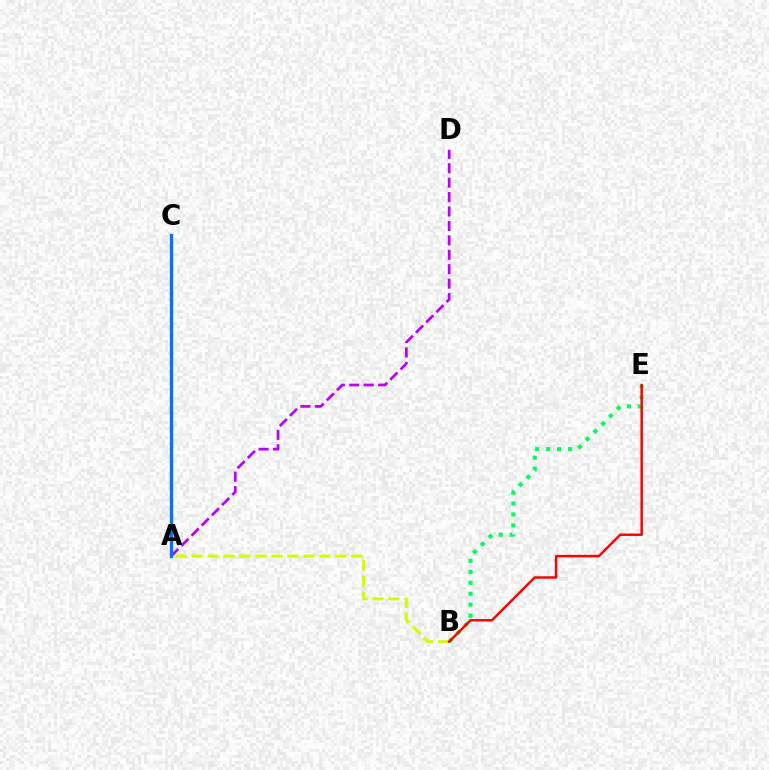{('A', 'B'): [{'color': '#d1ff00', 'line_style': 'dashed', 'thickness': 2.17}], ('B', 'E'): [{'color': '#00ff5c', 'line_style': 'dotted', 'thickness': 2.97}, {'color': '#ff0000', 'line_style': 'solid', 'thickness': 1.77}], ('A', 'D'): [{'color': '#b900ff', 'line_style': 'dashed', 'thickness': 1.96}], ('A', 'C'): [{'color': '#0074ff', 'line_style': 'solid', 'thickness': 2.4}]}